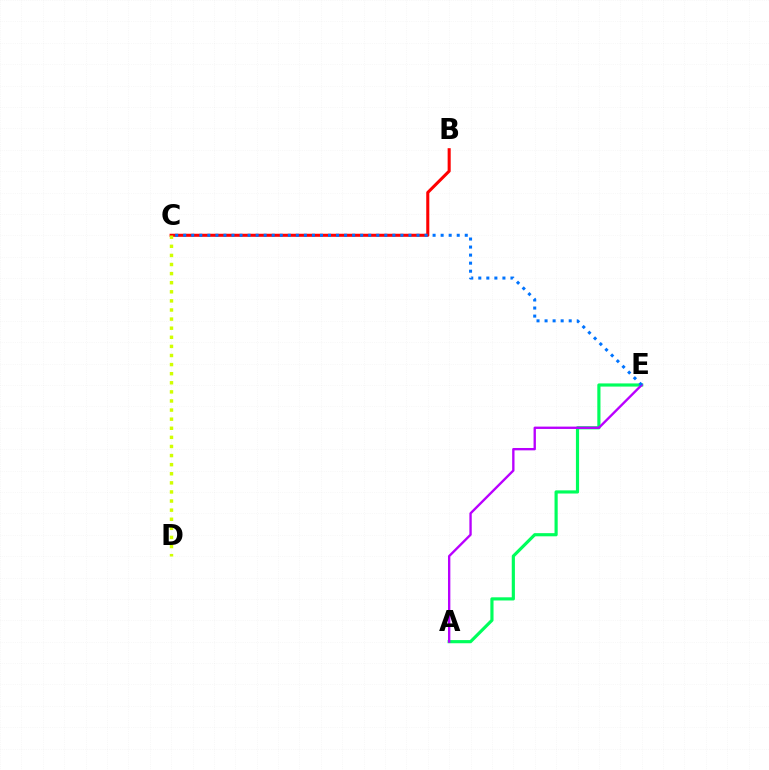{('A', 'E'): [{'color': '#00ff5c', 'line_style': 'solid', 'thickness': 2.28}, {'color': '#b900ff', 'line_style': 'solid', 'thickness': 1.69}], ('B', 'C'): [{'color': '#ff0000', 'line_style': 'solid', 'thickness': 2.21}], ('C', 'E'): [{'color': '#0074ff', 'line_style': 'dotted', 'thickness': 2.19}], ('C', 'D'): [{'color': '#d1ff00', 'line_style': 'dotted', 'thickness': 2.47}]}